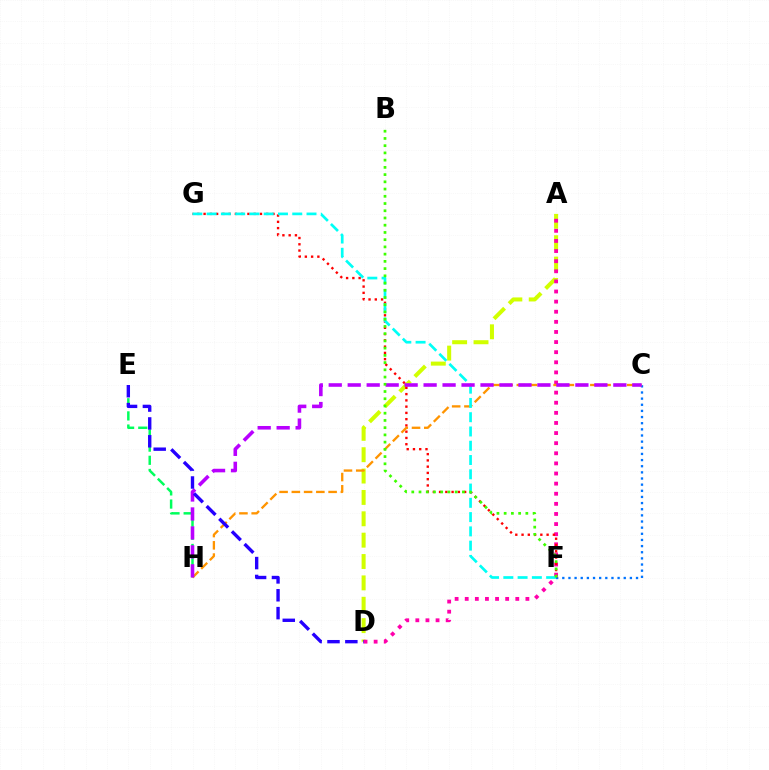{('A', 'D'): [{'color': '#d1ff00', 'line_style': 'dashed', 'thickness': 2.9}, {'color': '#ff00ac', 'line_style': 'dotted', 'thickness': 2.75}], ('E', 'H'): [{'color': '#00ff5c', 'line_style': 'dashed', 'thickness': 1.79}], ('C', 'F'): [{'color': '#0074ff', 'line_style': 'dotted', 'thickness': 1.67}], ('F', 'G'): [{'color': '#ff0000', 'line_style': 'dotted', 'thickness': 1.7}, {'color': '#00fff6', 'line_style': 'dashed', 'thickness': 1.94}], ('C', 'H'): [{'color': '#ff9400', 'line_style': 'dashed', 'thickness': 1.66}, {'color': '#b900ff', 'line_style': 'dashed', 'thickness': 2.58}], ('D', 'E'): [{'color': '#2500ff', 'line_style': 'dashed', 'thickness': 2.43}], ('B', 'F'): [{'color': '#3dff00', 'line_style': 'dotted', 'thickness': 1.96}]}